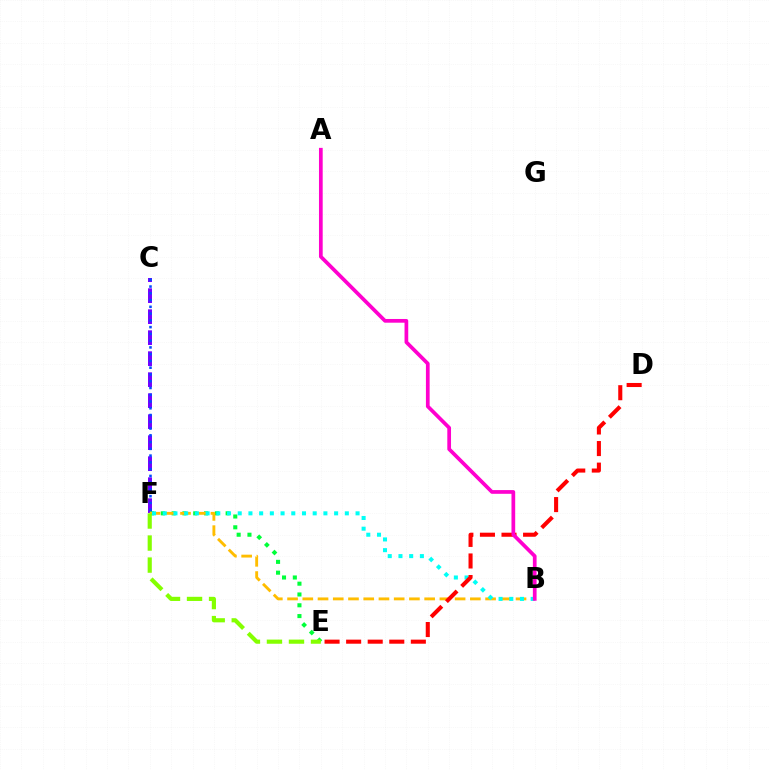{('C', 'F'): [{'color': '#7200ff', 'line_style': 'dashed', 'thickness': 2.85}, {'color': '#004bff', 'line_style': 'dotted', 'thickness': 1.84}], ('E', 'F'): [{'color': '#00ff39', 'line_style': 'dotted', 'thickness': 2.93}, {'color': '#84ff00', 'line_style': 'dashed', 'thickness': 2.99}], ('B', 'F'): [{'color': '#ffbd00', 'line_style': 'dashed', 'thickness': 2.07}, {'color': '#00fff6', 'line_style': 'dotted', 'thickness': 2.91}], ('D', 'E'): [{'color': '#ff0000', 'line_style': 'dashed', 'thickness': 2.93}], ('A', 'B'): [{'color': '#ff00cf', 'line_style': 'solid', 'thickness': 2.68}]}